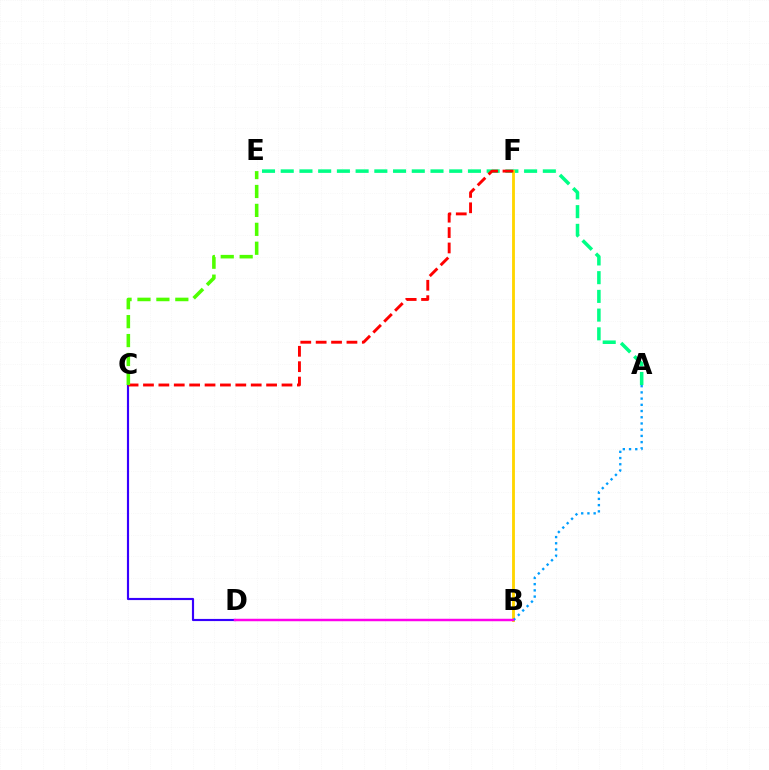{('A', 'E'): [{'color': '#00ff86', 'line_style': 'dashed', 'thickness': 2.54}], ('C', 'D'): [{'color': '#3700ff', 'line_style': 'solid', 'thickness': 1.55}], ('B', 'F'): [{'color': '#ffd500', 'line_style': 'solid', 'thickness': 2.05}], ('A', 'B'): [{'color': '#009eff', 'line_style': 'dotted', 'thickness': 1.69}], ('B', 'D'): [{'color': '#ff00ed', 'line_style': 'solid', 'thickness': 1.78}], ('C', 'F'): [{'color': '#ff0000', 'line_style': 'dashed', 'thickness': 2.09}], ('C', 'E'): [{'color': '#4fff00', 'line_style': 'dashed', 'thickness': 2.57}]}